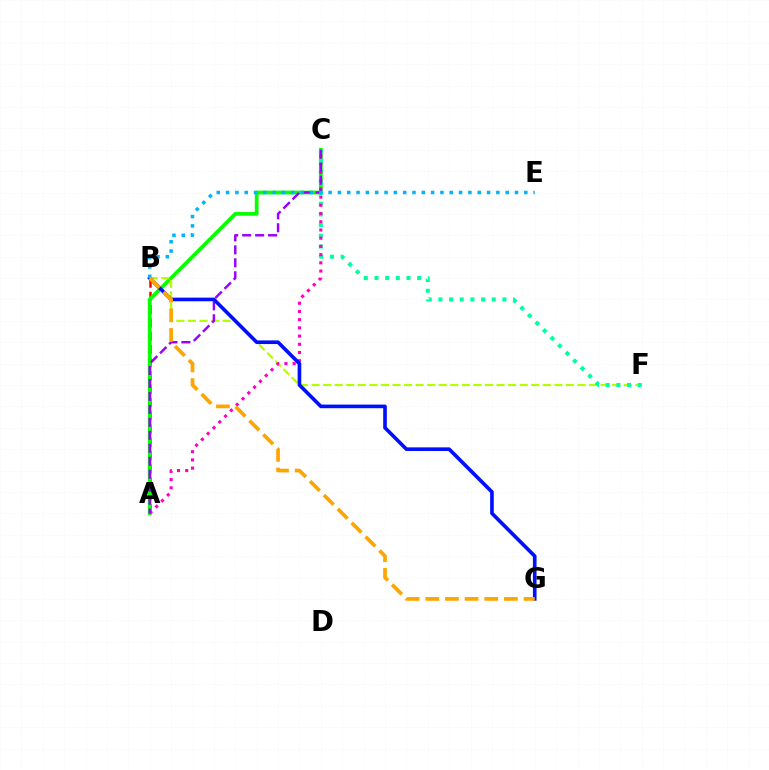{('A', 'B'): [{'color': '#ff0000', 'line_style': 'dashed', 'thickness': 1.8}], ('A', 'C'): [{'color': '#08ff00', 'line_style': 'solid', 'thickness': 2.7}, {'color': '#ff00bd', 'line_style': 'dotted', 'thickness': 2.23}, {'color': '#9b00ff', 'line_style': 'dashed', 'thickness': 1.76}], ('B', 'F'): [{'color': '#b3ff00', 'line_style': 'dashed', 'thickness': 1.57}], ('C', 'F'): [{'color': '#00ff9d', 'line_style': 'dotted', 'thickness': 2.9}], ('B', 'G'): [{'color': '#0010ff', 'line_style': 'solid', 'thickness': 2.62}, {'color': '#ffa500', 'line_style': 'dashed', 'thickness': 2.67}], ('B', 'E'): [{'color': '#00b5ff', 'line_style': 'dotted', 'thickness': 2.53}]}